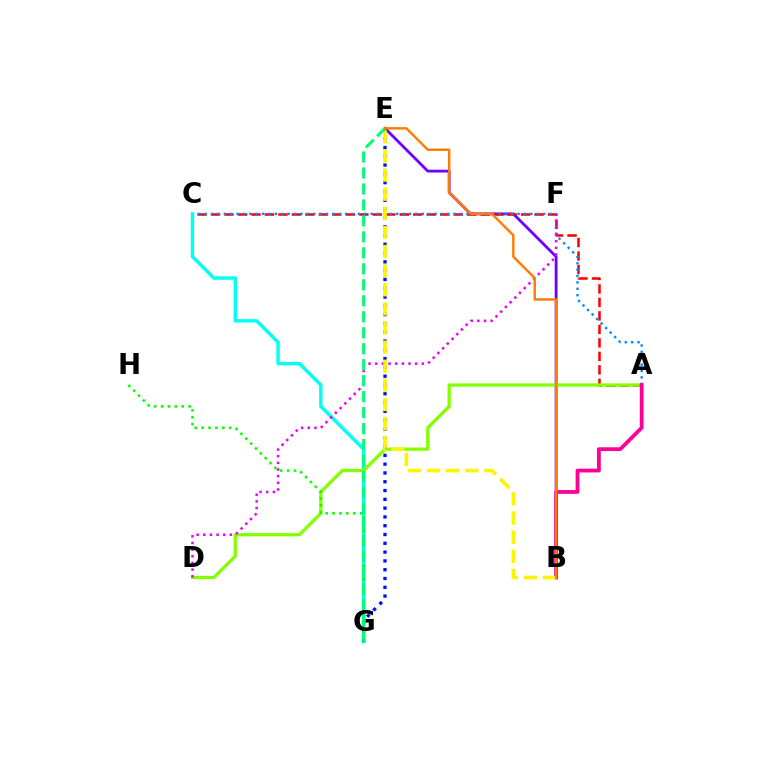{('B', 'E'): [{'color': '#7200ff', 'line_style': 'solid', 'thickness': 2.02}, {'color': '#fcf500', 'line_style': 'dashed', 'thickness': 2.6}, {'color': '#ff7c00', 'line_style': 'solid', 'thickness': 1.75}], ('A', 'C'): [{'color': '#ff0000', 'line_style': 'dashed', 'thickness': 1.83}, {'color': '#008cff', 'line_style': 'dotted', 'thickness': 1.73}], ('C', 'G'): [{'color': '#00fff6', 'line_style': 'solid', 'thickness': 2.46}], ('A', 'D'): [{'color': '#84ff00', 'line_style': 'solid', 'thickness': 2.36}], ('A', 'B'): [{'color': '#ff0094', 'line_style': 'solid', 'thickness': 2.73}], ('G', 'H'): [{'color': '#08ff00', 'line_style': 'dotted', 'thickness': 1.87}], ('D', 'F'): [{'color': '#ee00ff', 'line_style': 'dotted', 'thickness': 1.81}], ('E', 'G'): [{'color': '#0010ff', 'line_style': 'dotted', 'thickness': 2.39}, {'color': '#00ff74', 'line_style': 'dashed', 'thickness': 2.17}]}